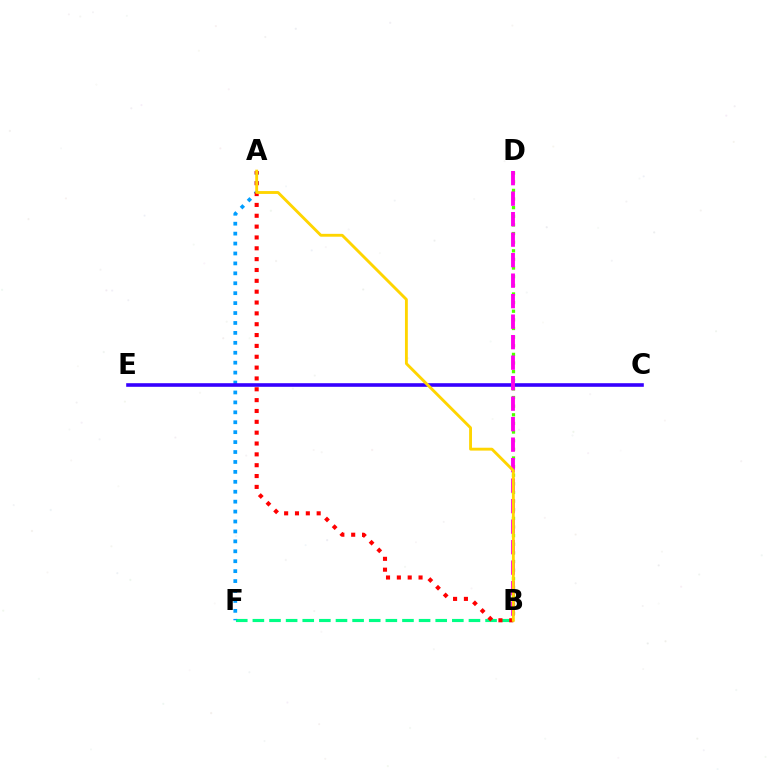{('B', 'F'): [{'color': '#00ff86', 'line_style': 'dashed', 'thickness': 2.26}], ('A', 'F'): [{'color': '#009eff', 'line_style': 'dotted', 'thickness': 2.7}], ('B', 'D'): [{'color': '#4fff00', 'line_style': 'dotted', 'thickness': 2.34}, {'color': '#ff00ed', 'line_style': 'dashed', 'thickness': 2.78}], ('C', 'E'): [{'color': '#3700ff', 'line_style': 'solid', 'thickness': 2.59}], ('A', 'B'): [{'color': '#ff0000', 'line_style': 'dotted', 'thickness': 2.95}, {'color': '#ffd500', 'line_style': 'solid', 'thickness': 2.07}]}